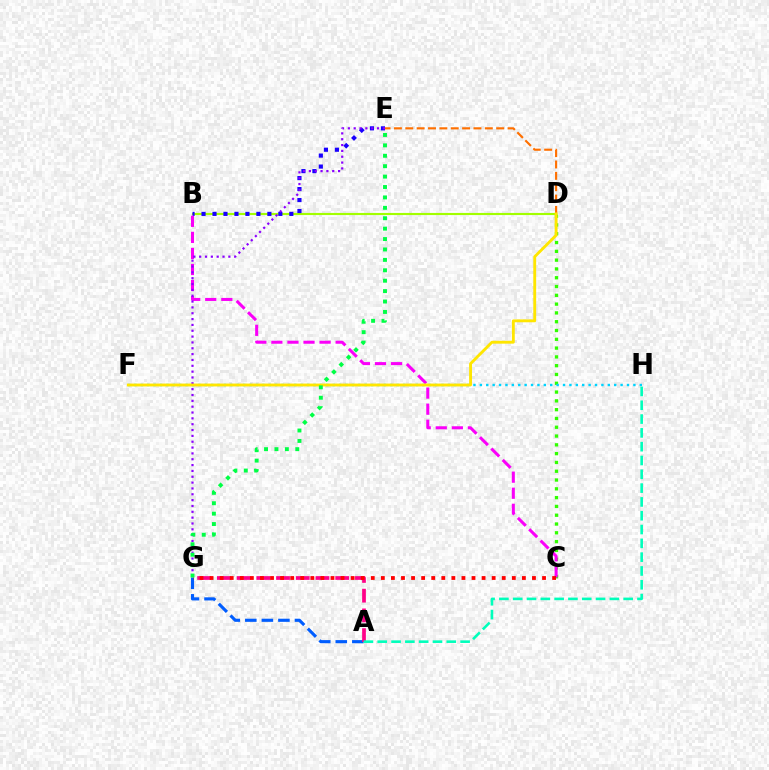{('C', 'D'): [{'color': '#31ff00', 'line_style': 'dotted', 'thickness': 2.39}], ('B', 'D'): [{'color': '#a2ff00', 'line_style': 'solid', 'thickness': 1.54}], ('B', 'E'): [{'color': '#1900ff', 'line_style': 'dotted', 'thickness': 2.98}], ('D', 'E'): [{'color': '#ff7000', 'line_style': 'dashed', 'thickness': 1.54}], ('A', 'G'): [{'color': '#005dff', 'line_style': 'dashed', 'thickness': 2.25}, {'color': '#ff0088', 'line_style': 'dashed', 'thickness': 2.68}], ('B', 'C'): [{'color': '#fa00f9', 'line_style': 'dashed', 'thickness': 2.18}], ('F', 'H'): [{'color': '#00d3ff', 'line_style': 'dotted', 'thickness': 1.74}], ('E', 'G'): [{'color': '#8a00ff', 'line_style': 'dotted', 'thickness': 1.59}, {'color': '#00ff45', 'line_style': 'dotted', 'thickness': 2.83}], ('D', 'F'): [{'color': '#ffe600', 'line_style': 'solid', 'thickness': 2.07}], ('A', 'H'): [{'color': '#00ffbb', 'line_style': 'dashed', 'thickness': 1.88}], ('C', 'G'): [{'color': '#ff0000', 'line_style': 'dotted', 'thickness': 2.74}]}